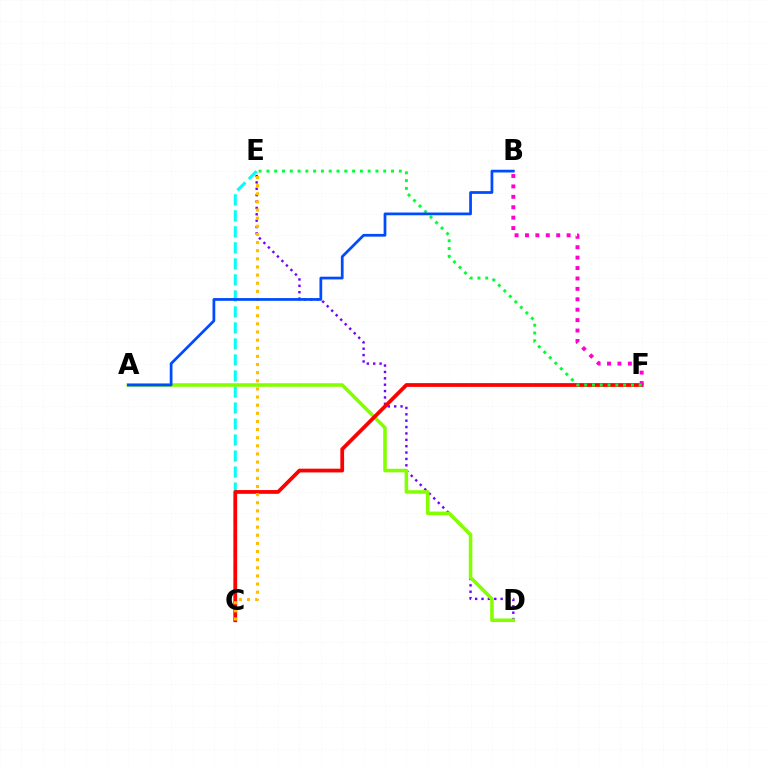{('D', 'E'): [{'color': '#7200ff', 'line_style': 'dotted', 'thickness': 1.73}], ('C', 'E'): [{'color': '#00fff6', 'line_style': 'dashed', 'thickness': 2.18}, {'color': '#ffbd00', 'line_style': 'dotted', 'thickness': 2.21}], ('A', 'D'): [{'color': '#84ff00', 'line_style': 'solid', 'thickness': 2.56}], ('C', 'F'): [{'color': '#ff0000', 'line_style': 'solid', 'thickness': 2.71}], ('B', 'F'): [{'color': '#ff00cf', 'line_style': 'dotted', 'thickness': 2.83}], ('E', 'F'): [{'color': '#00ff39', 'line_style': 'dotted', 'thickness': 2.12}], ('A', 'B'): [{'color': '#004bff', 'line_style': 'solid', 'thickness': 1.97}]}